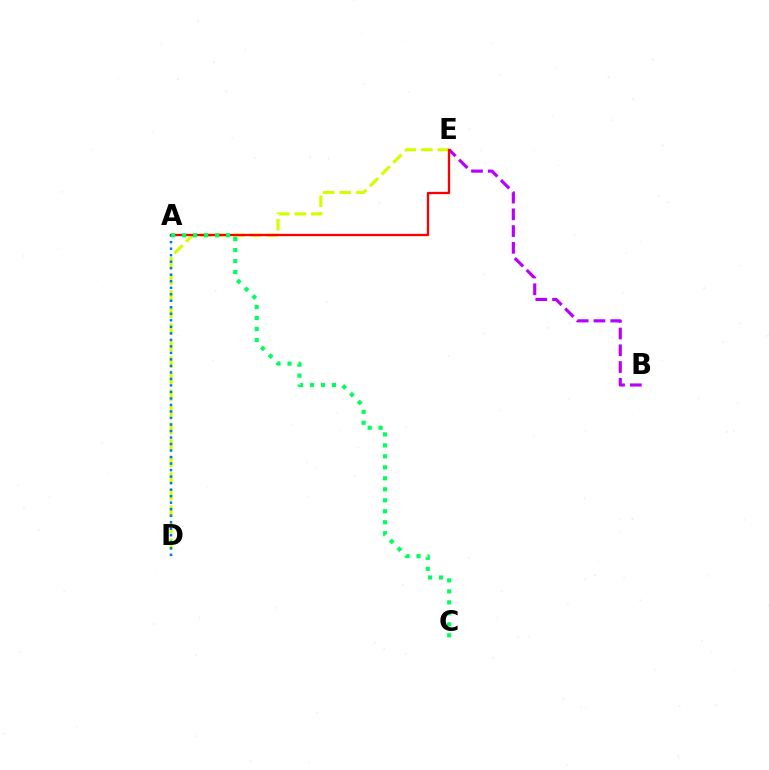{('D', 'E'): [{'color': '#d1ff00', 'line_style': 'dashed', 'thickness': 2.25}], ('B', 'E'): [{'color': '#b900ff', 'line_style': 'dashed', 'thickness': 2.28}], ('A', 'E'): [{'color': '#ff0000', 'line_style': 'solid', 'thickness': 1.66}], ('A', 'D'): [{'color': '#0074ff', 'line_style': 'dotted', 'thickness': 1.77}], ('A', 'C'): [{'color': '#00ff5c', 'line_style': 'dotted', 'thickness': 2.98}]}